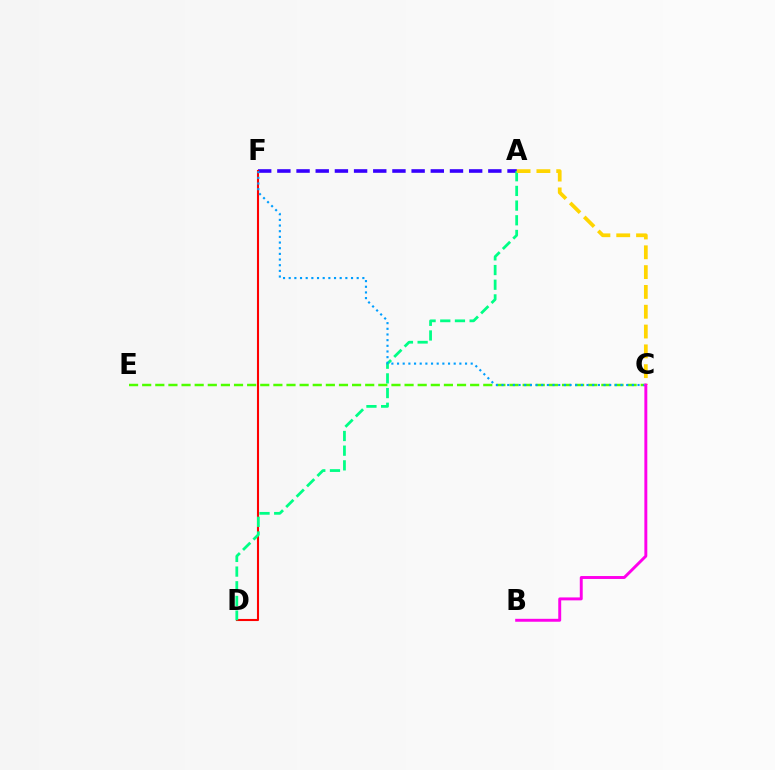{('A', 'F'): [{'color': '#3700ff', 'line_style': 'dashed', 'thickness': 2.61}], ('D', 'F'): [{'color': '#ff0000', 'line_style': 'solid', 'thickness': 1.51}], ('A', 'D'): [{'color': '#00ff86', 'line_style': 'dashed', 'thickness': 1.99}], ('C', 'E'): [{'color': '#4fff00', 'line_style': 'dashed', 'thickness': 1.78}], ('C', 'F'): [{'color': '#009eff', 'line_style': 'dotted', 'thickness': 1.54}], ('A', 'C'): [{'color': '#ffd500', 'line_style': 'dashed', 'thickness': 2.69}], ('B', 'C'): [{'color': '#ff00ed', 'line_style': 'solid', 'thickness': 2.11}]}